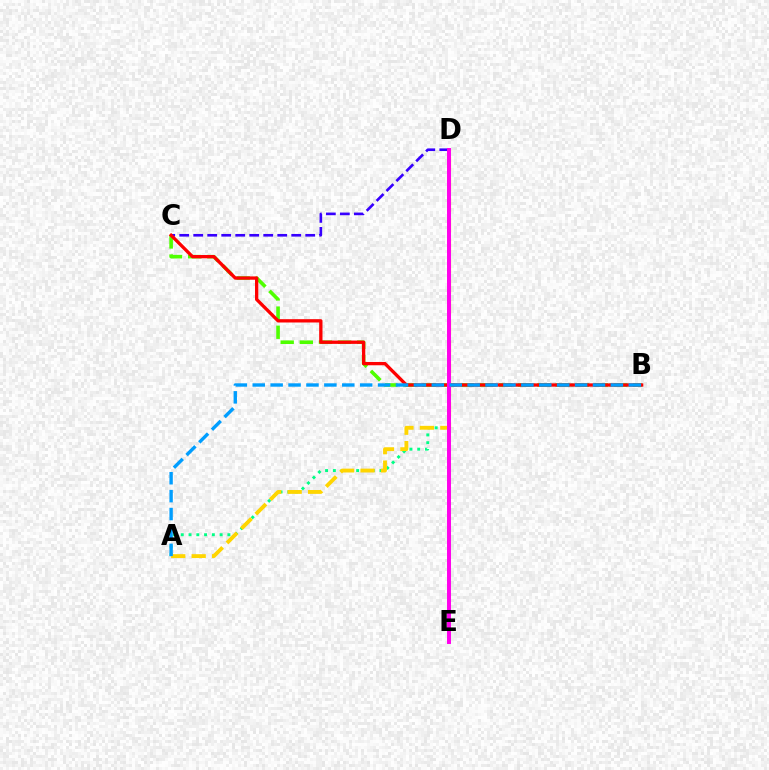{('C', 'D'): [{'color': '#3700ff', 'line_style': 'dashed', 'thickness': 1.9}], ('B', 'C'): [{'color': '#4fff00', 'line_style': 'dashed', 'thickness': 2.6}, {'color': '#ff0000', 'line_style': 'solid', 'thickness': 2.38}], ('A', 'B'): [{'color': '#00ff86', 'line_style': 'dotted', 'thickness': 2.11}, {'color': '#009eff', 'line_style': 'dashed', 'thickness': 2.43}], ('A', 'D'): [{'color': '#ffd500', 'line_style': 'dashed', 'thickness': 2.78}], ('D', 'E'): [{'color': '#ff00ed', 'line_style': 'solid', 'thickness': 2.85}]}